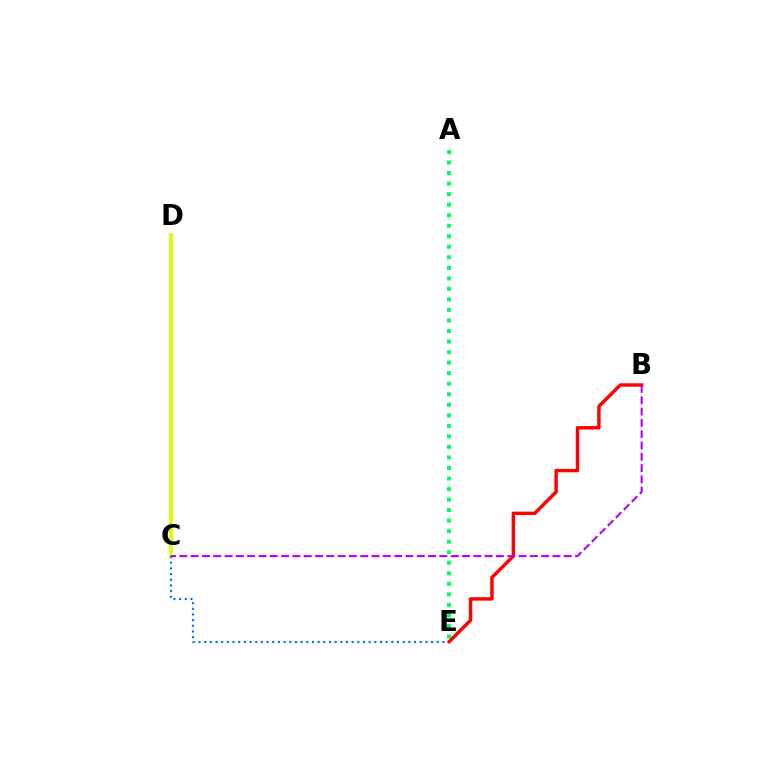{('C', 'D'): [{'color': '#d1ff00', 'line_style': 'solid', 'thickness': 2.65}], ('C', 'E'): [{'color': '#0074ff', 'line_style': 'dotted', 'thickness': 1.54}], ('A', 'E'): [{'color': '#00ff5c', 'line_style': 'dotted', 'thickness': 2.86}], ('B', 'E'): [{'color': '#ff0000', 'line_style': 'solid', 'thickness': 2.46}], ('B', 'C'): [{'color': '#b900ff', 'line_style': 'dashed', 'thickness': 1.54}]}